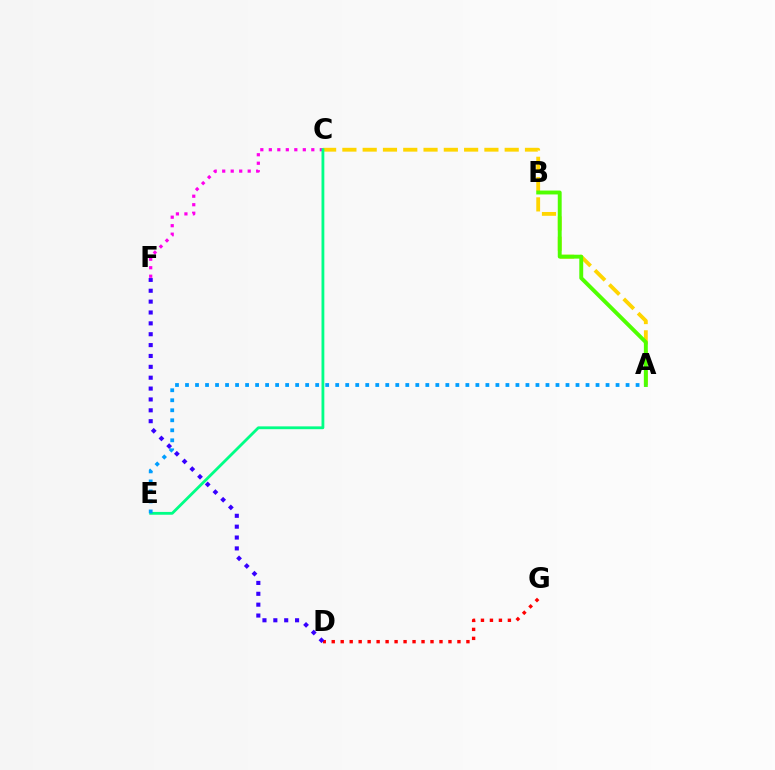{('C', 'F'): [{'color': '#ff00ed', 'line_style': 'dotted', 'thickness': 2.31}], ('D', 'G'): [{'color': '#ff0000', 'line_style': 'dotted', 'thickness': 2.44}], ('A', 'C'): [{'color': '#ffd500', 'line_style': 'dashed', 'thickness': 2.76}], ('A', 'B'): [{'color': '#4fff00', 'line_style': 'solid', 'thickness': 2.8}], ('C', 'E'): [{'color': '#00ff86', 'line_style': 'solid', 'thickness': 2.02}], ('A', 'E'): [{'color': '#009eff', 'line_style': 'dotted', 'thickness': 2.72}], ('D', 'F'): [{'color': '#3700ff', 'line_style': 'dotted', 'thickness': 2.95}]}